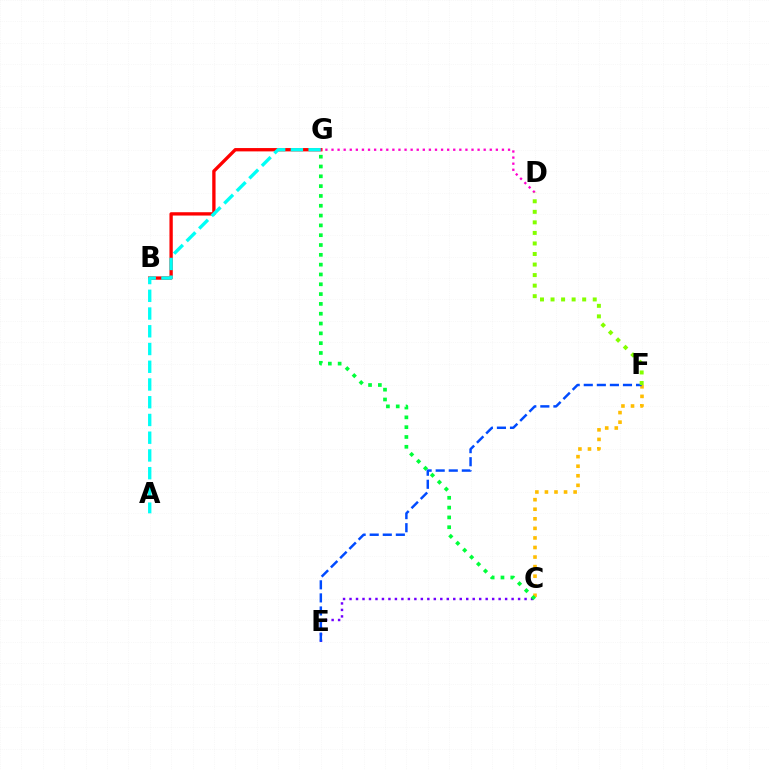{('C', 'E'): [{'color': '#7200ff', 'line_style': 'dotted', 'thickness': 1.76}], ('B', 'G'): [{'color': '#ff0000', 'line_style': 'solid', 'thickness': 2.4}], ('A', 'G'): [{'color': '#00fff6', 'line_style': 'dashed', 'thickness': 2.41}], ('D', 'G'): [{'color': '#ff00cf', 'line_style': 'dotted', 'thickness': 1.65}], ('C', 'F'): [{'color': '#ffbd00', 'line_style': 'dotted', 'thickness': 2.6}], ('C', 'G'): [{'color': '#00ff39', 'line_style': 'dotted', 'thickness': 2.67}], ('E', 'F'): [{'color': '#004bff', 'line_style': 'dashed', 'thickness': 1.78}], ('D', 'F'): [{'color': '#84ff00', 'line_style': 'dotted', 'thickness': 2.87}]}